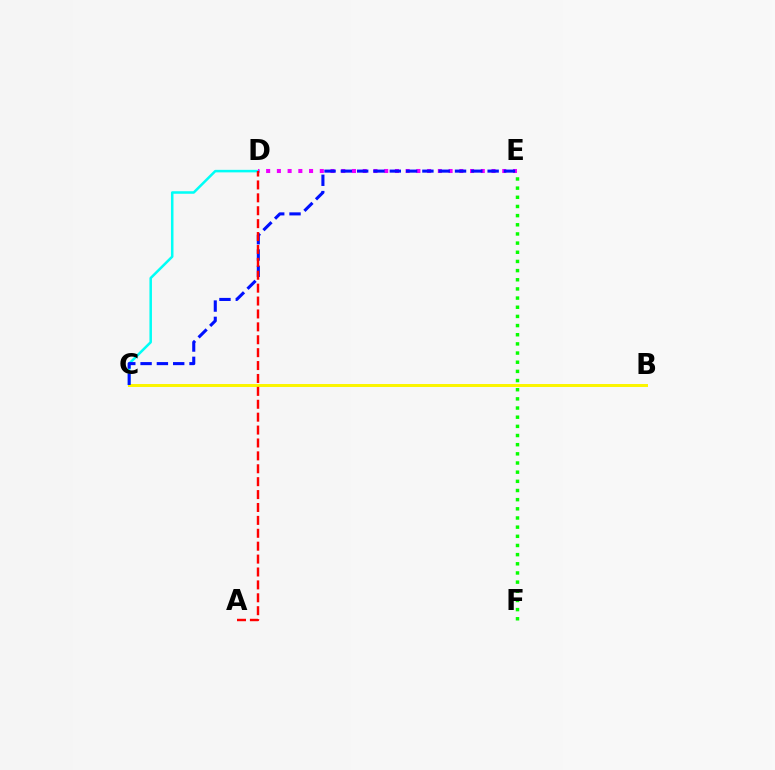{('C', 'D'): [{'color': '#00fff6', 'line_style': 'solid', 'thickness': 1.82}], ('E', 'F'): [{'color': '#08ff00', 'line_style': 'dotted', 'thickness': 2.49}], ('B', 'C'): [{'color': '#fcf500', 'line_style': 'solid', 'thickness': 2.15}], ('D', 'E'): [{'color': '#ee00ff', 'line_style': 'dotted', 'thickness': 2.92}], ('C', 'E'): [{'color': '#0010ff', 'line_style': 'dashed', 'thickness': 2.22}], ('A', 'D'): [{'color': '#ff0000', 'line_style': 'dashed', 'thickness': 1.75}]}